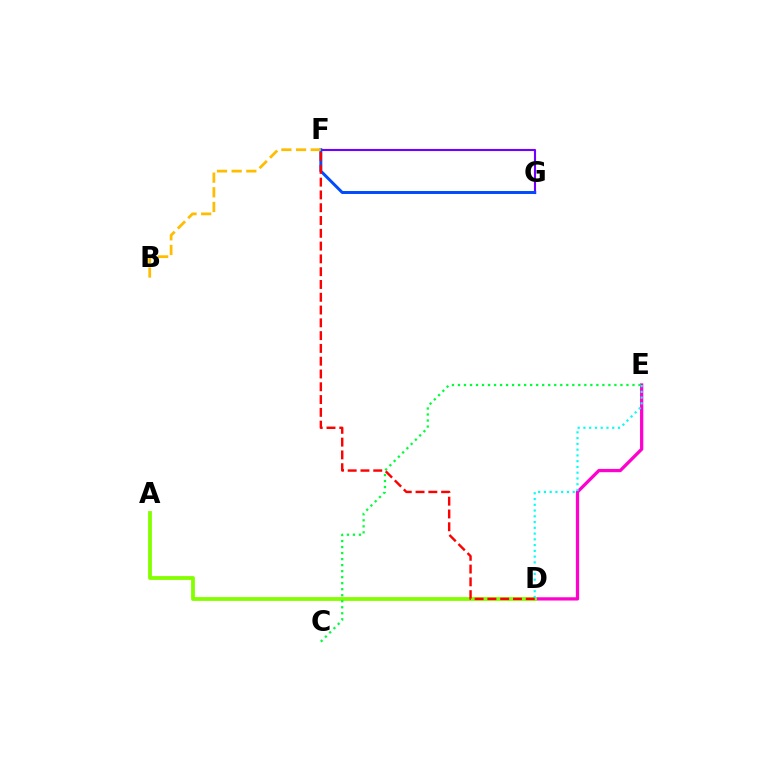{('D', 'E'): [{'color': '#ff00cf', 'line_style': 'solid', 'thickness': 2.35}, {'color': '#00fff6', 'line_style': 'dotted', 'thickness': 1.56}], ('F', 'G'): [{'color': '#7200ff', 'line_style': 'solid', 'thickness': 1.53}, {'color': '#004bff', 'line_style': 'solid', 'thickness': 2.12}], ('A', 'D'): [{'color': '#84ff00', 'line_style': 'solid', 'thickness': 2.76}], ('B', 'F'): [{'color': '#ffbd00', 'line_style': 'dashed', 'thickness': 1.99}], ('C', 'E'): [{'color': '#00ff39', 'line_style': 'dotted', 'thickness': 1.64}], ('D', 'F'): [{'color': '#ff0000', 'line_style': 'dashed', 'thickness': 1.74}]}